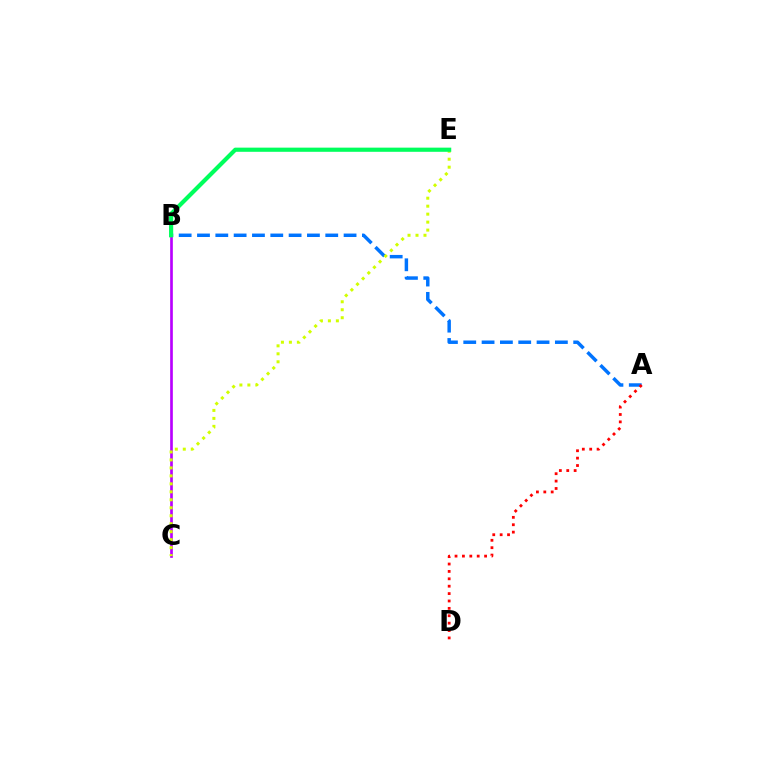{('B', 'C'): [{'color': '#b900ff', 'line_style': 'solid', 'thickness': 1.92}], ('A', 'B'): [{'color': '#0074ff', 'line_style': 'dashed', 'thickness': 2.49}], ('C', 'E'): [{'color': '#d1ff00', 'line_style': 'dotted', 'thickness': 2.17}], ('B', 'E'): [{'color': '#00ff5c', 'line_style': 'solid', 'thickness': 2.99}], ('A', 'D'): [{'color': '#ff0000', 'line_style': 'dotted', 'thickness': 2.01}]}